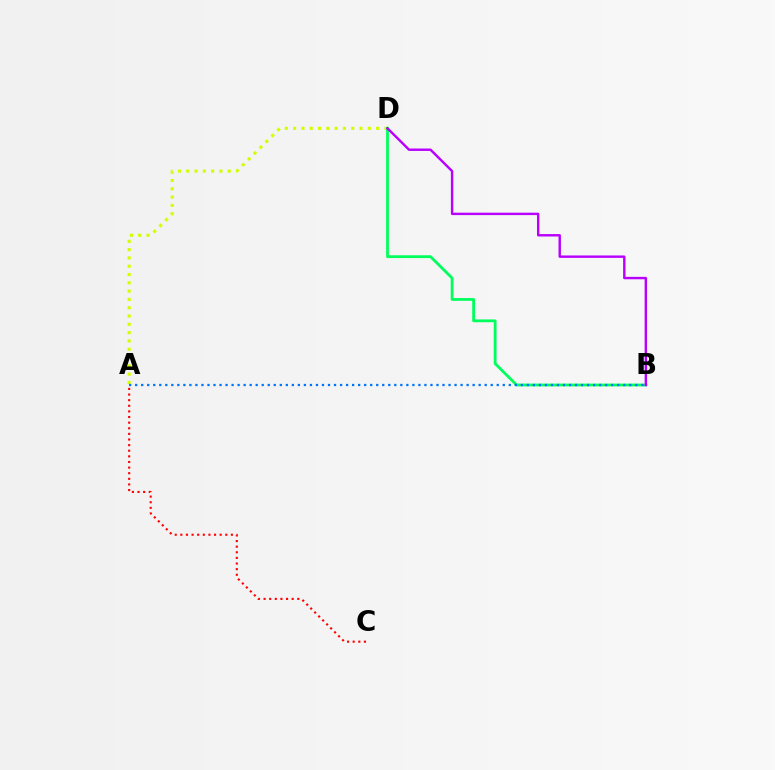{('A', 'D'): [{'color': '#d1ff00', 'line_style': 'dotted', 'thickness': 2.26}], ('B', 'D'): [{'color': '#00ff5c', 'line_style': 'solid', 'thickness': 2.01}, {'color': '#b900ff', 'line_style': 'solid', 'thickness': 1.74}], ('A', 'C'): [{'color': '#ff0000', 'line_style': 'dotted', 'thickness': 1.53}], ('A', 'B'): [{'color': '#0074ff', 'line_style': 'dotted', 'thickness': 1.64}]}